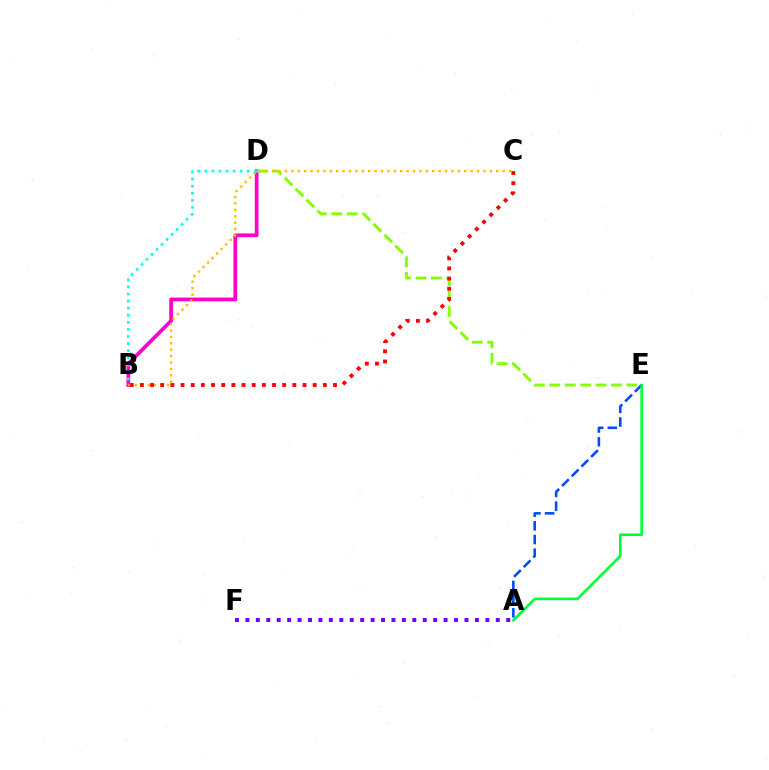{('B', 'D'): [{'color': '#ff00cf', 'line_style': 'solid', 'thickness': 2.69}, {'color': '#00fff6', 'line_style': 'dotted', 'thickness': 1.92}], ('D', 'E'): [{'color': '#84ff00', 'line_style': 'dashed', 'thickness': 2.09}], ('B', 'C'): [{'color': '#ffbd00', 'line_style': 'dotted', 'thickness': 1.74}, {'color': '#ff0000', 'line_style': 'dotted', 'thickness': 2.76}], ('A', 'E'): [{'color': '#004bff', 'line_style': 'dashed', 'thickness': 1.86}, {'color': '#00ff39', 'line_style': 'solid', 'thickness': 1.89}], ('A', 'F'): [{'color': '#7200ff', 'line_style': 'dotted', 'thickness': 2.83}]}